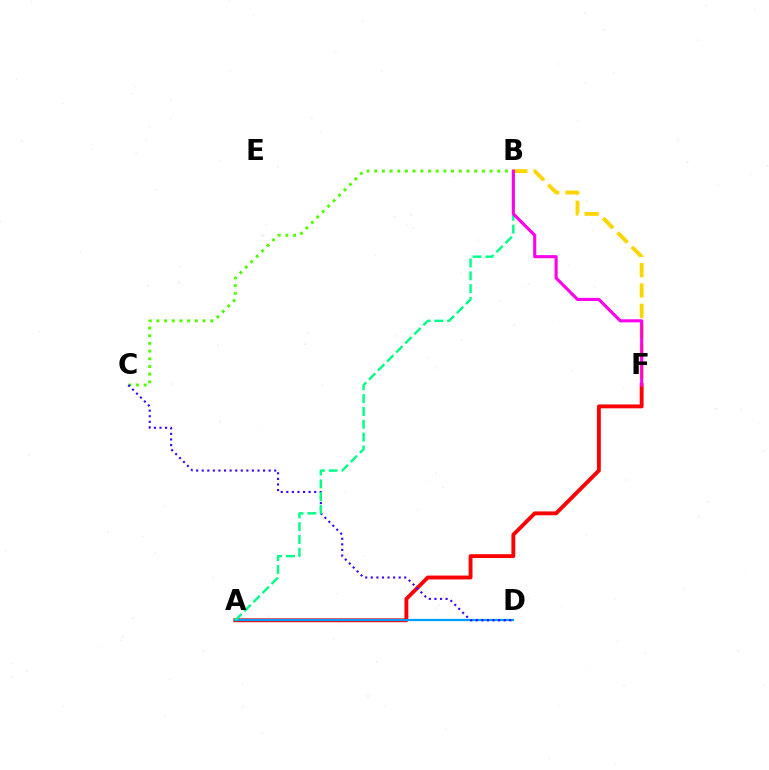{('A', 'F'): [{'color': '#ff0000', 'line_style': 'solid', 'thickness': 2.78}], ('A', 'D'): [{'color': '#009eff', 'line_style': 'solid', 'thickness': 1.61}], ('B', 'F'): [{'color': '#ffd500', 'line_style': 'dashed', 'thickness': 2.76}, {'color': '#ff00ed', 'line_style': 'solid', 'thickness': 2.23}], ('B', 'C'): [{'color': '#4fff00', 'line_style': 'dotted', 'thickness': 2.09}], ('C', 'D'): [{'color': '#3700ff', 'line_style': 'dotted', 'thickness': 1.52}], ('A', 'B'): [{'color': '#00ff86', 'line_style': 'dashed', 'thickness': 1.74}]}